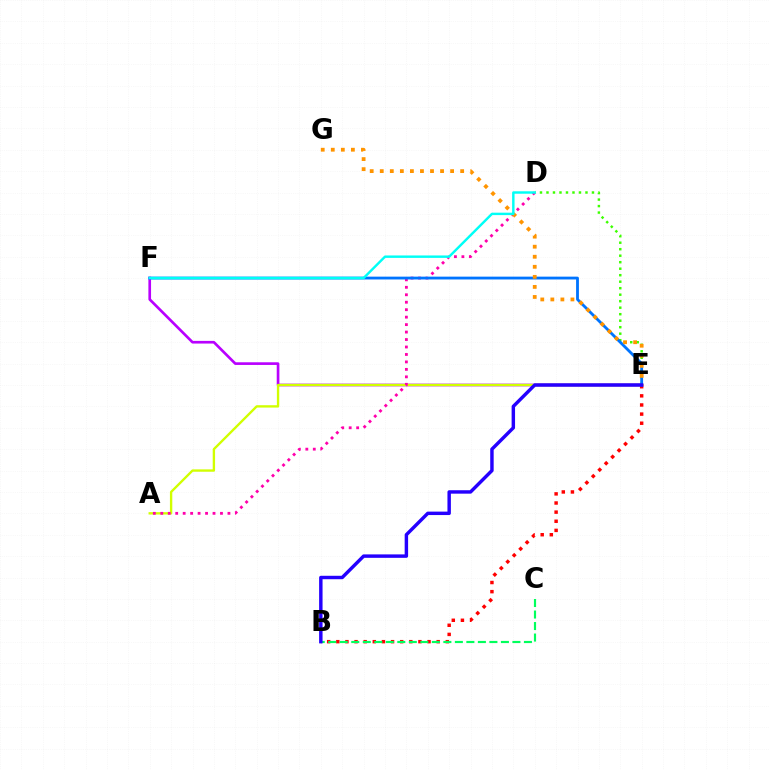{('E', 'F'): [{'color': '#b900ff', 'line_style': 'solid', 'thickness': 1.92}, {'color': '#0074ff', 'line_style': 'solid', 'thickness': 2.03}], ('D', 'E'): [{'color': '#3dff00', 'line_style': 'dotted', 'thickness': 1.77}], ('A', 'E'): [{'color': '#d1ff00', 'line_style': 'solid', 'thickness': 1.7}], ('B', 'E'): [{'color': '#ff0000', 'line_style': 'dotted', 'thickness': 2.48}, {'color': '#2500ff', 'line_style': 'solid', 'thickness': 2.48}], ('A', 'D'): [{'color': '#ff00ac', 'line_style': 'dotted', 'thickness': 2.03}], ('B', 'C'): [{'color': '#00ff5c', 'line_style': 'dashed', 'thickness': 1.56}], ('E', 'G'): [{'color': '#ff9400', 'line_style': 'dotted', 'thickness': 2.73}], ('D', 'F'): [{'color': '#00fff6', 'line_style': 'solid', 'thickness': 1.75}]}